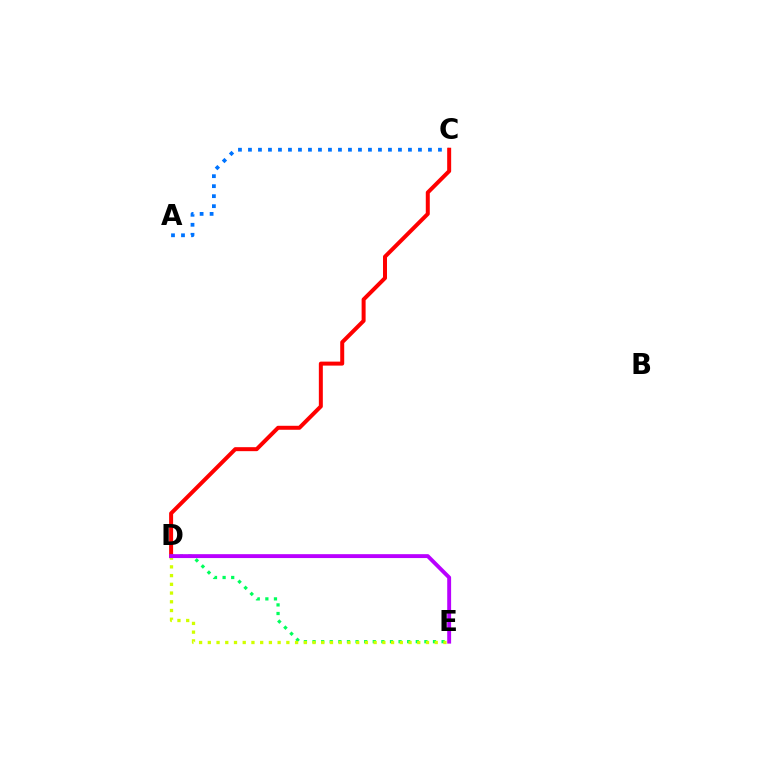{('A', 'C'): [{'color': '#0074ff', 'line_style': 'dotted', 'thickness': 2.72}], ('C', 'D'): [{'color': '#ff0000', 'line_style': 'solid', 'thickness': 2.87}], ('D', 'E'): [{'color': '#00ff5c', 'line_style': 'dotted', 'thickness': 2.34}, {'color': '#d1ff00', 'line_style': 'dotted', 'thickness': 2.37}, {'color': '#b900ff', 'line_style': 'solid', 'thickness': 2.81}]}